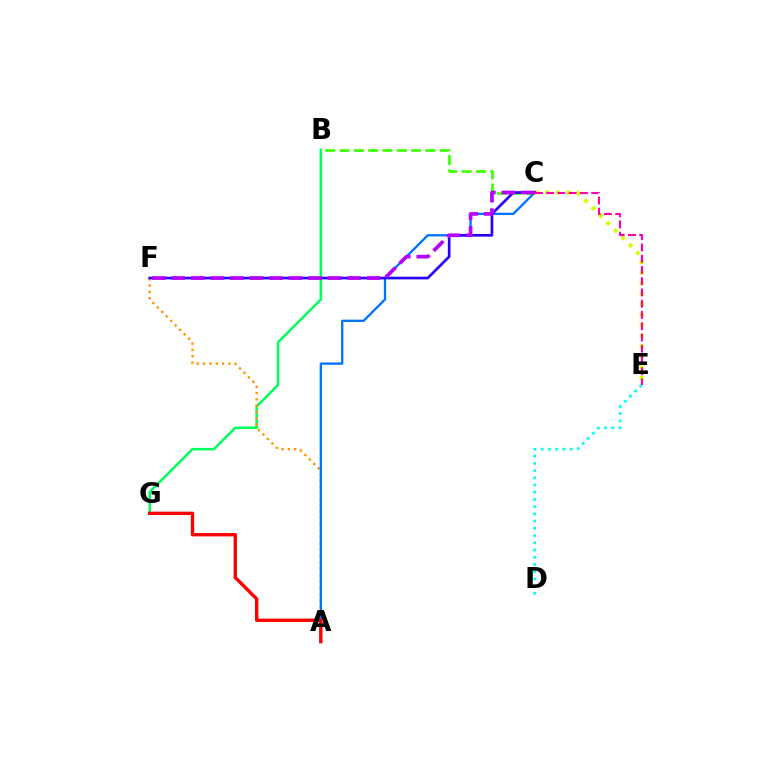{('B', 'G'): [{'color': '#00ff5c', 'line_style': 'solid', 'thickness': 1.81}], ('A', 'F'): [{'color': '#ff9400', 'line_style': 'dotted', 'thickness': 1.72}], ('B', 'C'): [{'color': '#3dff00', 'line_style': 'dashed', 'thickness': 1.94}], ('A', 'C'): [{'color': '#0074ff', 'line_style': 'solid', 'thickness': 1.67}], ('A', 'G'): [{'color': '#ff0000', 'line_style': 'solid', 'thickness': 2.42}], ('C', 'E'): [{'color': '#d1ff00', 'line_style': 'dotted', 'thickness': 2.86}, {'color': '#ff00ac', 'line_style': 'dashed', 'thickness': 1.53}], ('D', 'E'): [{'color': '#00fff6', 'line_style': 'dotted', 'thickness': 1.96}], ('C', 'F'): [{'color': '#2500ff', 'line_style': 'solid', 'thickness': 1.92}, {'color': '#b900ff', 'line_style': 'dashed', 'thickness': 2.65}]}